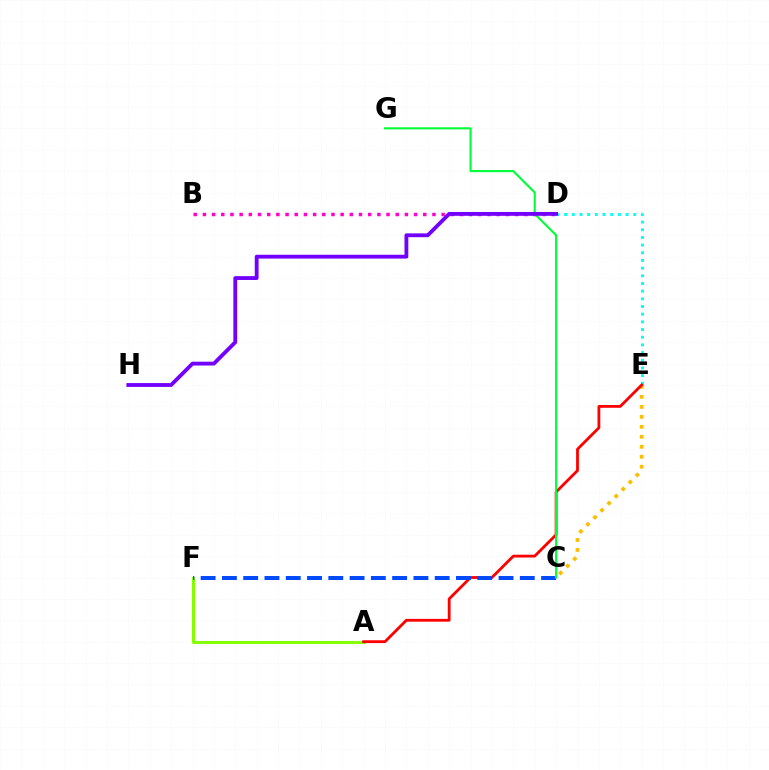{('B', 'D'): [{'color': '#ff00cf', 'line_style': 'dotted', 'thickness': 2.49}], ('A', 'F'): [{'color': '#84ff00', 'line_style': 'solid', 'thickness': 2.15}], ('C', 'E'): [{'color': '#ffbd00', 'line_style': 'dotted', 'thickness': 2.71}], ('D', 'E'): [{'color': '#00fff6', 'line_style': 'dotted', 'thickness': 2.09}], ('A', 'E'): [{'color': '#ff0000', 'line_style': 'solid', 'thickness': 2.02}], ('C', 'F'): [{'color': '#004bff', 'line_style': 'dashed', 'thickness': 2.89}], ('C', 'G'): [{'color': '#00ff39', 'line_style': 'solid', 'thickness': 1.52}], ('D', 'H'): [{'color': '#7200ff', 'line_style': 'solid', 'thickness': 2.76}]}